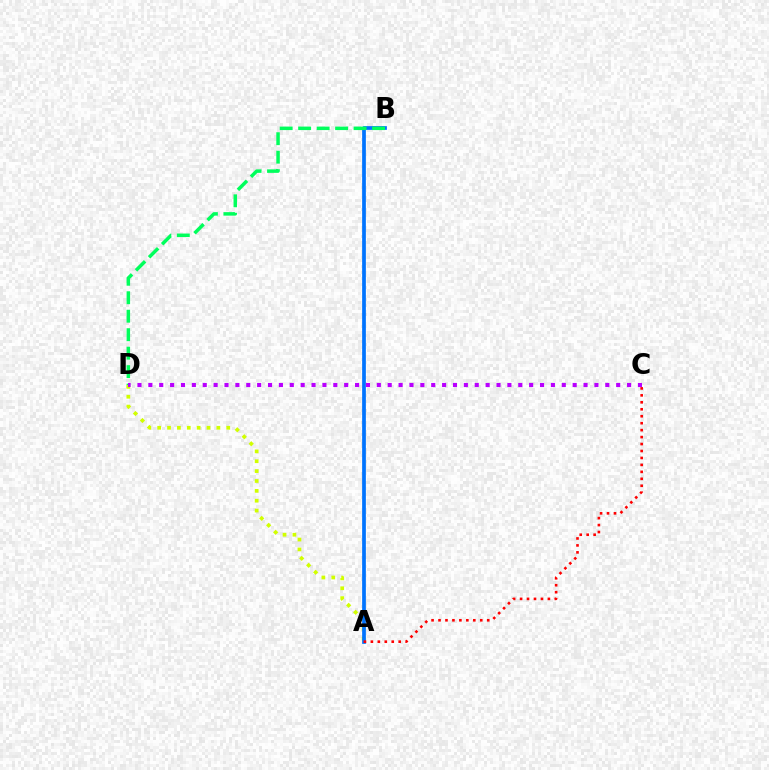{('A', 'D'): [{'color': '#d1ff00', 'line_style': 'dotted', 'thickness': 2.68}], ('A', 'B'): [{'color': '#0074ff', 'line_style': 'solid', 'thickness': 2.68}], ('B', 'D'): [{'color': '#00ff5c', 'line_style': 'dashed', 'thickness': 2.51}], ('A', 'C'): [{'color': '#ff0000', 'line_style': 'dotted', 'thickness': 1.89}], ('C', 'D'): [{'color': '#b900ff', 'line_style': 'dotted', 'thickness': 2.96}]}